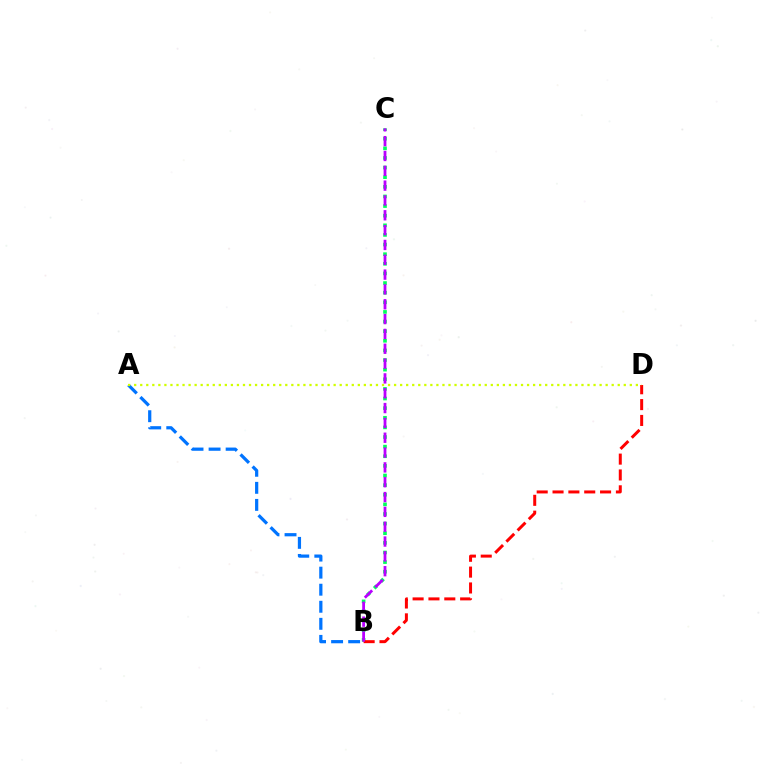{('A', 'B'): [{'color': '#0074ff', 'line_style': 'dashed', 'thickness': 2.32}], ('B', 'C'): [{'color': '#00ff5c', 'line_style': 'dotted', 'thickness': 2.61}, {'color': '#b900ff', 'line_style': 'dashed', 'thickness': 2.01}], ('B', 'D'): [{'color': '#ff0000', 'line_style': 'dashed', 'thickness': 2.15}], ('A', 'D'): [{'color': '#d1ff00', 'line_style': 'dotted', 'thickness': 1.64}]}